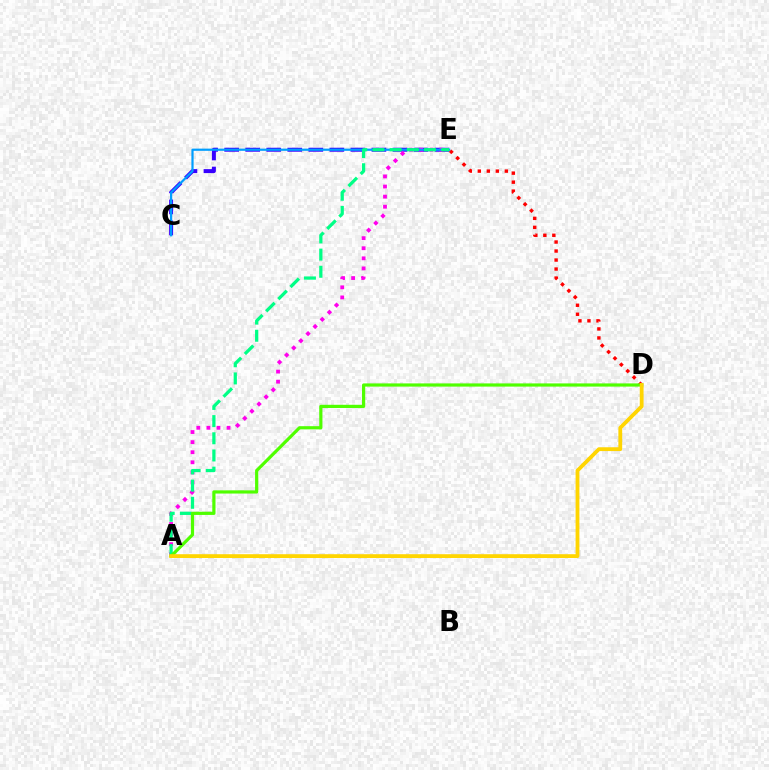{('C', 'E'): [{'color': '#3700ff', 'line_style': 'dashed', 'thickness': 2.86}, {'color': '#009eff', 'line_style': 'solid', 'thickness': 1.59}], ('D', 'E'): [{'color': '#ff0000', 'line_style': 'dotted', 'thickness': 2.45}], ('A', 'E'): [{'color': '#ff00ed', 'line_style': 'dotted', 'thickness': 2.74}, {'color': '#00ff86', 'line_style': 'dashed', 'thickness': 2.33}], ('A', 'D'): [{'color': '#4fff00', 'line_style': 'solid', 'thickness': 2.3}, {'color': '#ffd500', 'line_style': 'solid', 'thickness': 2.74}]}